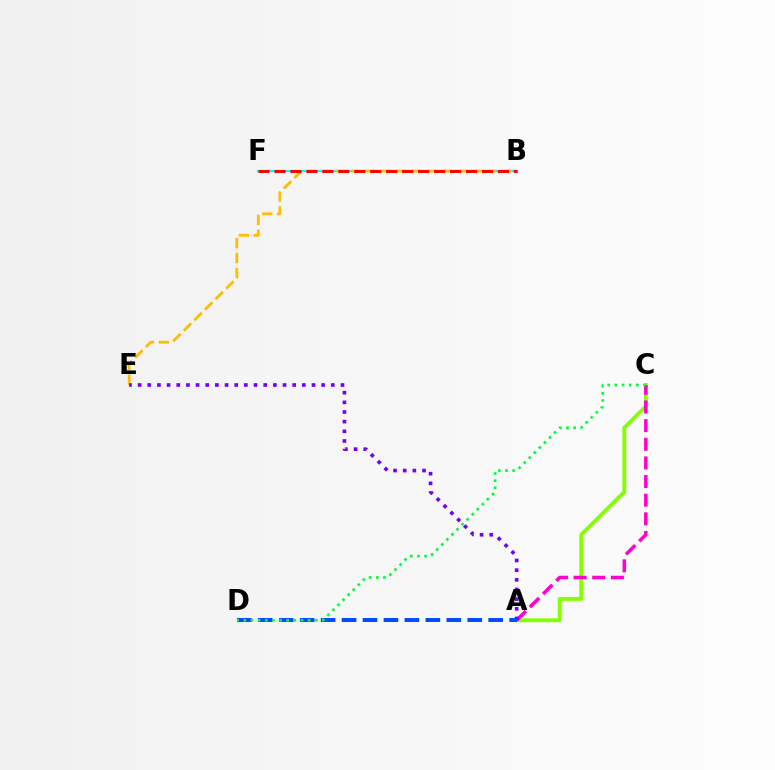{('B', 'F'): [{'color': '#00fff6', 'line_style': 'solid', 'thickness': 1.6}, {'color': '#ff0000', 'line_style': 'dashed', 'thickness': 2.17}], ('A', 'C'): [{'color': '#84ff00', 'line_style': 'solid', 'thickness': 2.79}, {'color': '#ff00cf', 'line_style': 'dashed', 'thickness': 2.53}], ('B', 'E'): [{'color': '#ffbd00', 'line_style': 'dashed', 'thickness': 2.03}], ('A', 'E'): [{'color': '#7200ff', 'line_style': 'dotted', 'thickness': 2.62}], ('A', 'D'): [{'color': '#004bff', 'line_style': 'dashed', 'thickness': 2.85}], ('C', 'D'): [{'color': '#00ff39', 'line_style': 'dotted', 'thickness': 1.94}]}